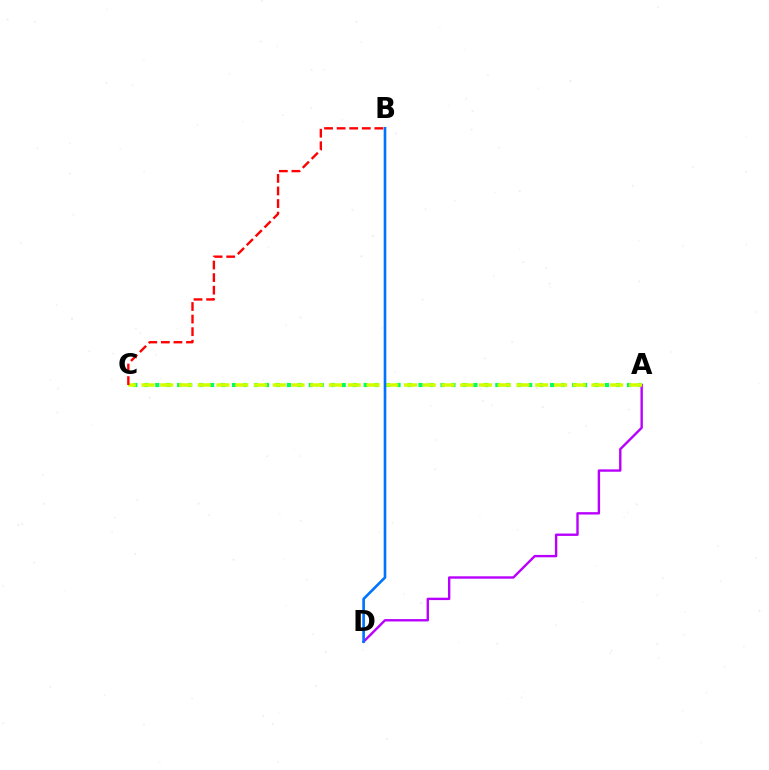{('A', 'C'): [{'color': '#00ff5c', 'line_style': 'dotted', 'thickness': 2.98}, {'color': '#d1ff00', 'line_style': 'dashed', 'thickness': 2.55}], ('A', 'D'): [{'color': '#b900ff', 'line_style': 'solid', 'thickness': 1.72}], ('B', 'D'): [{'color': '#0074ff', 'line_style': 'solid', 'thickness': 1.91}], ('B', 'C'): [{'color': '#ff0000', 'line_style': 'dashed', 'thickness': 1.71}]}